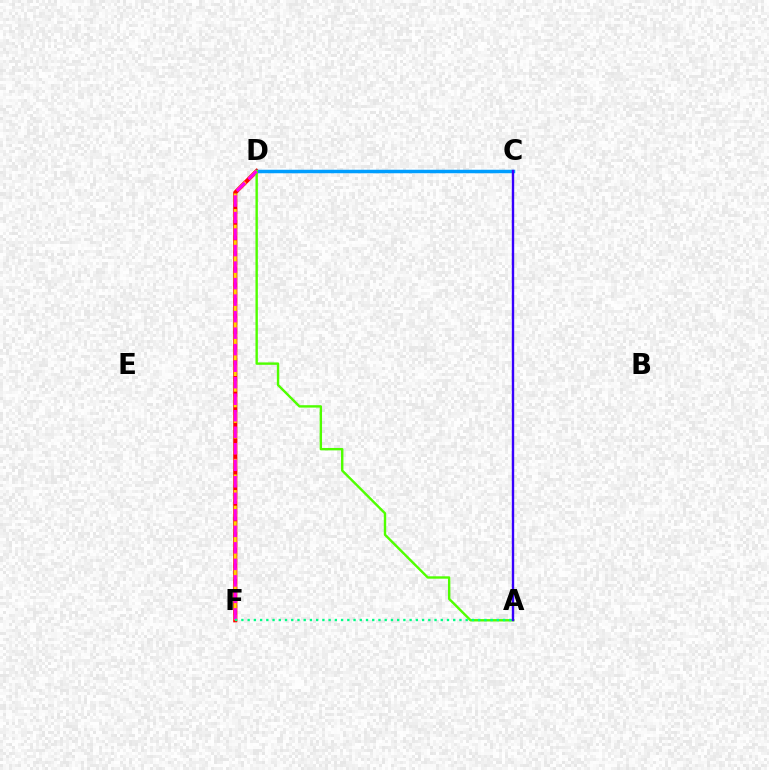{('D', 'F'): [{'color': '#ff0000', 'line_style': 'solid', 'thickness': 2.99}, {'color': '#ffd500', 'line_style': 'dashed', 'thickness': 2.12}, {'color': '#ff00ed', 'line_style': 'dashed', 'thickness': 2.24}], ('C', 'D'): [{'color': '#009eff', 'line_style': 'solid', 'thickness': 2.51}], ('A', 'D'): [{'color': '#4fff00', 'line_style': 'solid', 'thickness': 1.73}], ('A', 'F'): [{'color': '#00ff86', 'line_style': 'dotted', 'thickness': 1.69}], ('A', 'C'): [{'color': '#3700ff', 'line_style': 'solid', 'thickness': 1.72}]}